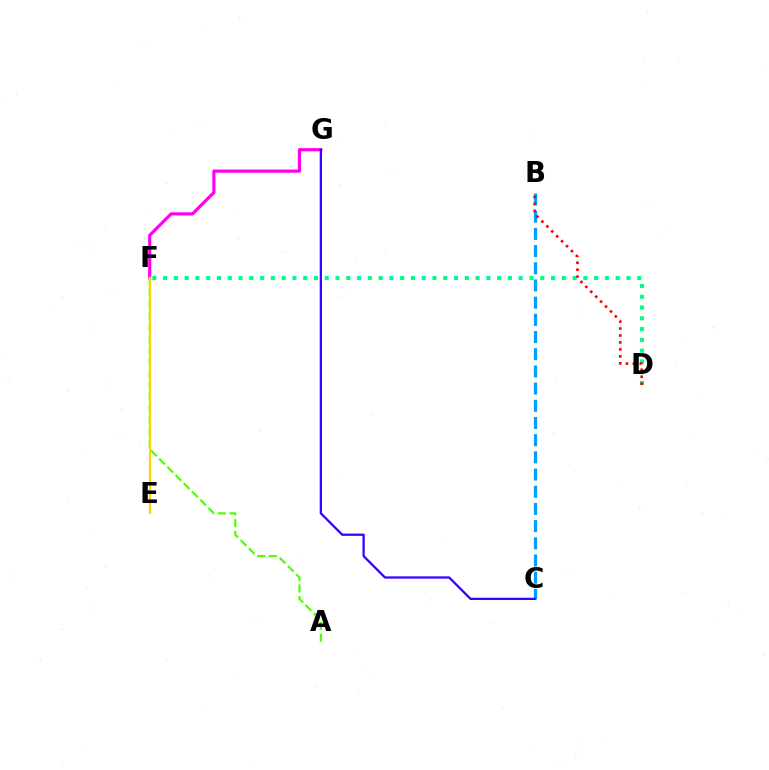{('F', 'G'): [{'color': '#ff00ed', 'line_style': 'solid', 'thickness': 2.26}], ('D', 'F'): [{'color': '#00ff86', 'line_style': 'dotted', 'thickness': 2.93}], ('B', 'C'): [{'color': '#009eff', 'line_style': 'dashed', 'thickness': 2.34}], ('A', 'F'): [{'color': '#4fff00', 'line_style': 'dashed', 'thickness': 1.58}], ('B', 'D'): [{'color': '#ff0000', 'line_style': 'dotted', 'thickness': 1.89}], ('C', 'G'): [{'color': '#3700ff', 'line_style': 'solid', 'thickness': 1.63}], ('E', 'F'): [{'color': '#ffd500', 'line_style': 'solid', 'thickness': 1.61}]}